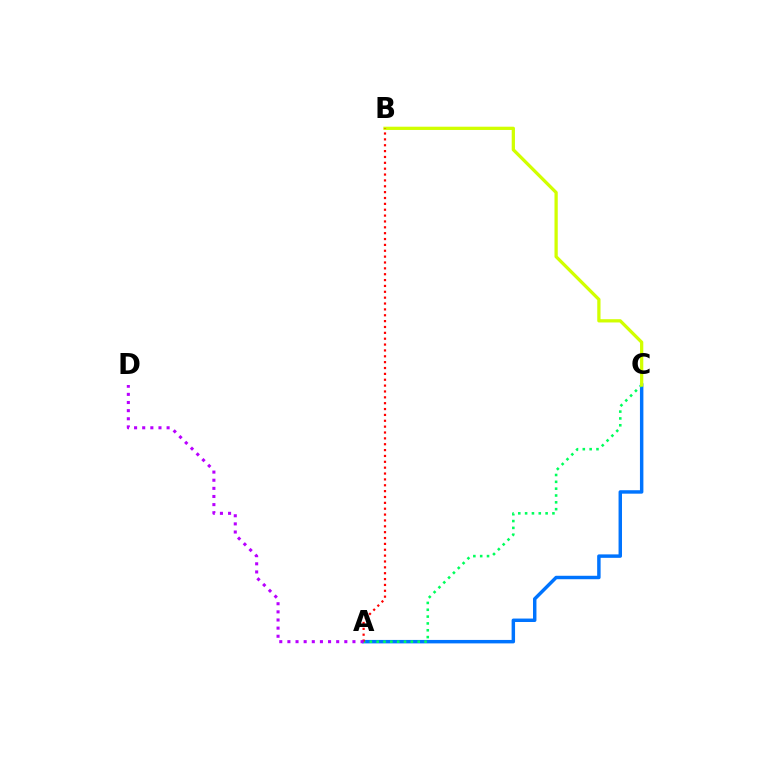{('A', 'C'): [{'color': '#0074ff', 'line_style': 'solid', 'thickness': 2.48}, {'color': '#00ff5c', 'line_style': 'dotted', 'thickness': 1.86}], ('B', 'C'): [{'color': '#d1ff00', 'line_style': 'solid', 'thickness': 2.35}], ('A', 'B'): [{'color': '#ff0000', 'line_style': 'dotted', 'thickness': 1.59}], ('A', 'D'): [{'color': '#b900ff', 'line_style': 'dotted', 'thickness': 2.21}]}